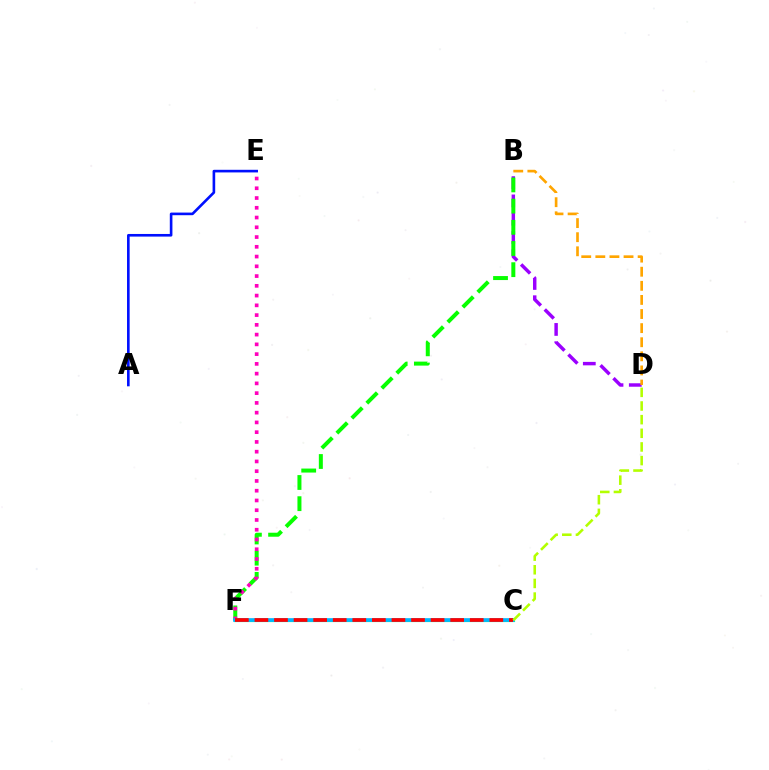{('C', 'F'): [{'color': '#00ff9d', 'line_style': 'solid', 'thickness': 2.28}, {'color': '#00b5ff', 'line_style': 'solid', 'thickness': 2.63}, {'color': '#ff0000', 'line_style': 'dashed', 'thickness': 2.66}], ('B', 'D'): [{'color': '#9b00ff', 'line_style': 'dashed', 'thickness': 2.48}, {'color': '#ffa500', 'line_style': 'dashed', 'thickness': 1.92}], ('B', 'F'): [{'color': '#08ff00', 'line_style': 'dashed', 'thickness': 2.88}], ('E', 'F'): [{'color': '#ff00bd', 'line_style': 'dotted', 'thickness': 2.65}], ('C', 'D'): [{'color': '#b3ff00', 'line_style': 'dashed', 'thickness': 1.85}], ('A', 'E'): [{'color': '#0010ff', 'line_style': 'solid', 'thickness': 1.89}]}